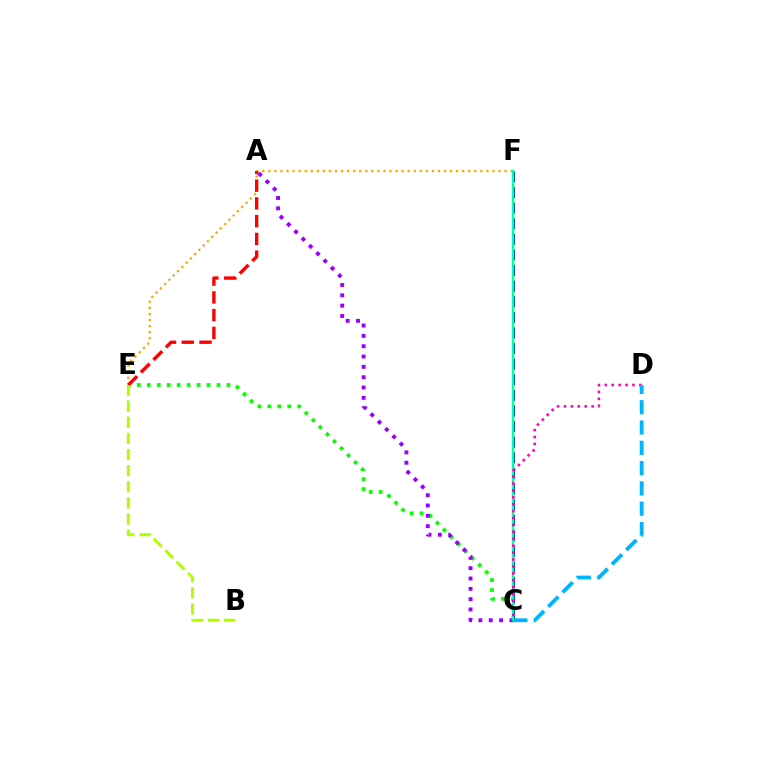{('C', 'E'): [{'color': '#08ff00', 'line_style': 'dotted', 'thickness': 2.7}], ('A', 'C'): [{'color': '#9b00ff', 'line_style': 'dotted', 'thickness': 2.81}], ('E', 'F'): [{'color': '#ffa500', 'line_style': 'dotted', 'thickness': 1.65}], ('C', 'F'): [{'color': '#0010ff', 'line_style': 'dashed', 'thickness': 2.12}, {'color': '#00ff9d', 'line_style': 'solid', 'thickness': 1.78}], ('C', 'D'): [{'color': '#ff00bd', 'line_style': 'dotted', 'thickness': 1.88}, {'color': '#00b5ff', 'line_style': 'dashed', 'thickness': 2.76}], ('A', 'E'): [{'color': '#ff0000', 'line_style': 'dashed', 'thickness': 2.41}], ('B', 'E'): [{'color': '#b3ff00', 'line_style': 'dashed', 'thickness': 2.19}]}